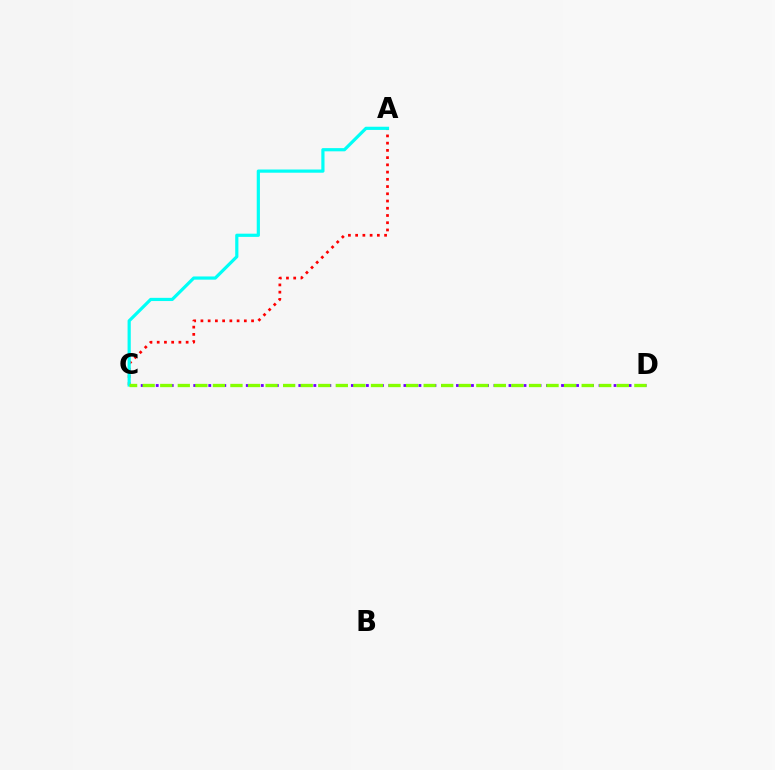{('C', 'D'): [{'color': '#7200ff', 'line_style': 'dotted', 'thickness': 2.04}, {'color': '#84ff00', 'line_style': 'dashed', 'thickness': 2.39}], ('A', 'C'): [{'color': '#ff0000', 'line_style': 'dotted', 'thickness': 1.97}, {'color': '#00fff6', 'line_style': 'solid', 'thickness': 2.3}]}